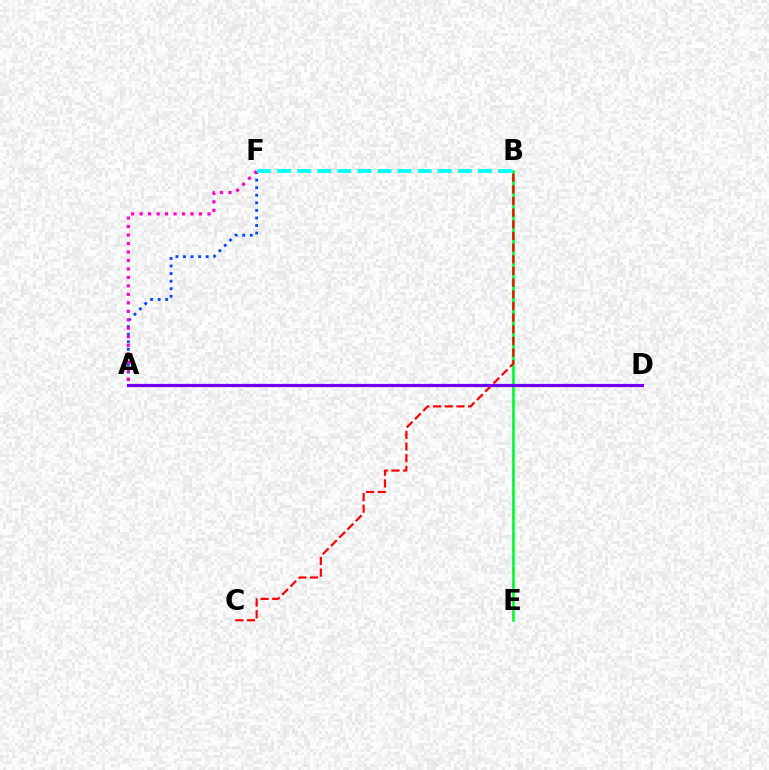{('B', 'E'): [{'color': '#84ff00', 'line_style': 'dashed', 'thickness': 1.52}, {'color': '#00ff39', 'line_style': 'solid', 'thickness': 1.92}], ('A', 'F'): [{'color': '#004bff', 'line_style': 'dotted', 'thickness': 2.06}, {'color': '#ff00cf', 'line_style': 'dotted', 'thickness': 2.3}], ('A', 'D'): [{'color': '#ffbd00', 'line_style': 'solid', 'thickness': 1.97}, {'color': '#7200ff', 'line_style': 'solid', 'thickness': 2.3}], ('B', 'C'): [{'color': '#ff0000', 'line_style': 'dashed', 'thickness': 1.58}], ('B', 'F'): [{'color': '#00fff6', 'line_style': 'dashed', 'thickness': 2.73}]}